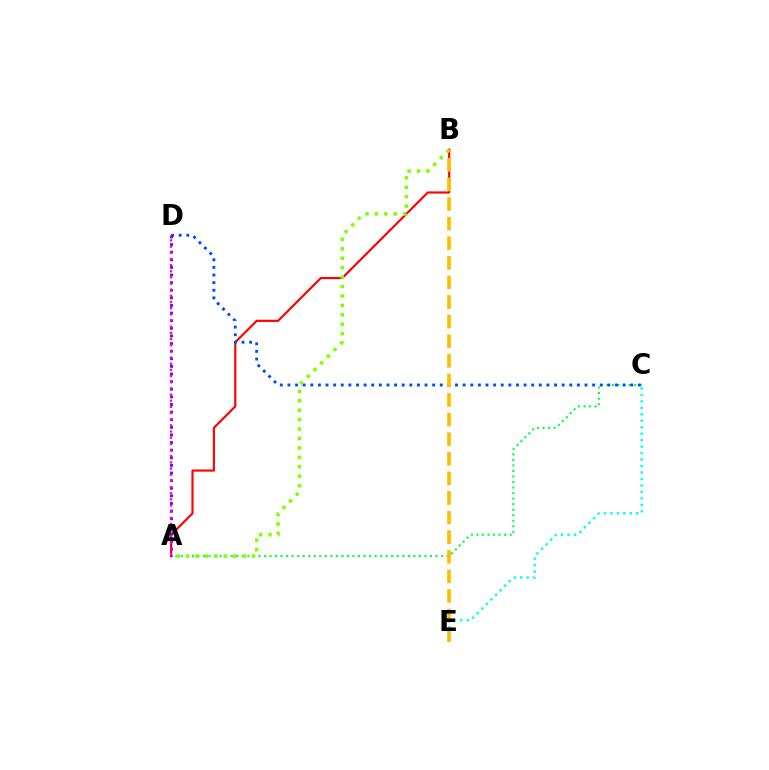{('A', 'C'): [{'color': '#00ff39', 'line_style': 'dotted', 'thickness': 1.5}], ('A', 'B'): [{'color': '#ff0000', 'line_style': 'solid', 'thickness': 1.56}, {'color': '#84ff00', 'line_style': 'dotted', 'thickness': 2.56}], ('C', 'D'): [{'color': '#004bff', 'line_style': 'dotted', 'thickness': 2.07}], ('A', 'D'): [{'color': '#7200ff', 'line_style': 'dotted', 'thickness': 2.07}, {'color': '#ff00cf', 'line_style': 'dotted', 'thickness': 1.68}], ('C', 'E'): [{'color': '#00fff6', 'line_style': 'dotted', 'thickness': 1.76}], ('B', 'E'): [{'color': '#ffbd00', 'line_style': 'dashed', 'thickness': 2.66}]}